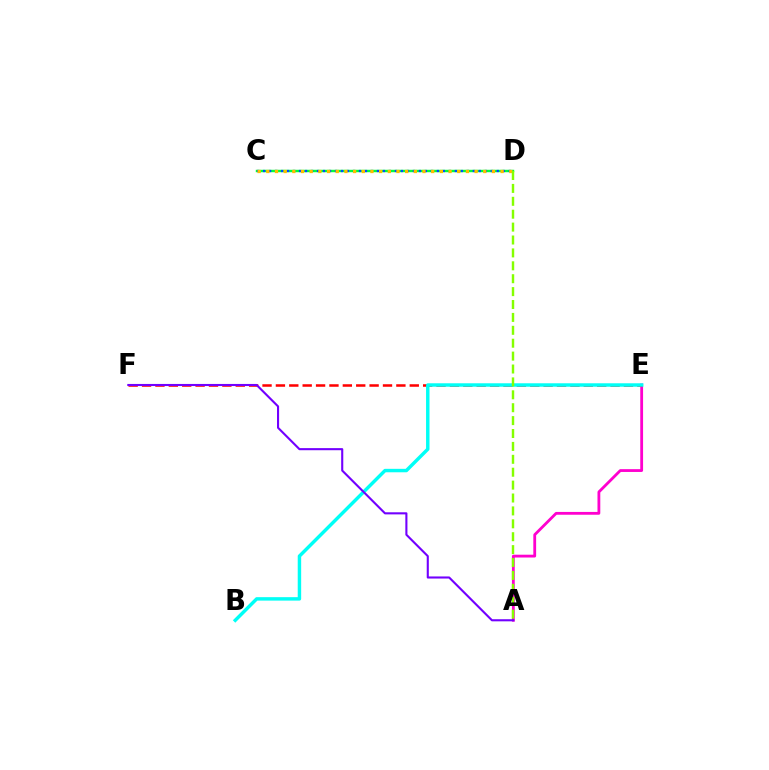{('C', 'D'): [{'color': '#00ff39', 'line_style': 'solid', 'thickness': 1.76}, {'color': '#004bff', 'line_style': 'dotted', 'thickness': 1.63}, {'color': '#ffbd00', 'line_style': 'dotted', 'thickness': 2.36}], ('A', 'E'): [{'color': '#ff00cf', 'line_style': 'solid', 'thickness': 2.02}], ('E', 'F'): [{'color': '#ff0000', 'line_style': 'dashed', 'thickness': 1.82}], ('B', 'E'): [{'color': '#00fff6', 'line_style': 'solid', 'thickness': 2.48}], ('A', 'F'): [{'color': '#7200ff', 'line_style': 'solid', 'thickness': 1.51}], ('A', 'D'): [{'color': '#84ff00', 'line_style': 'dashed', 'thickness': 1.75}]}